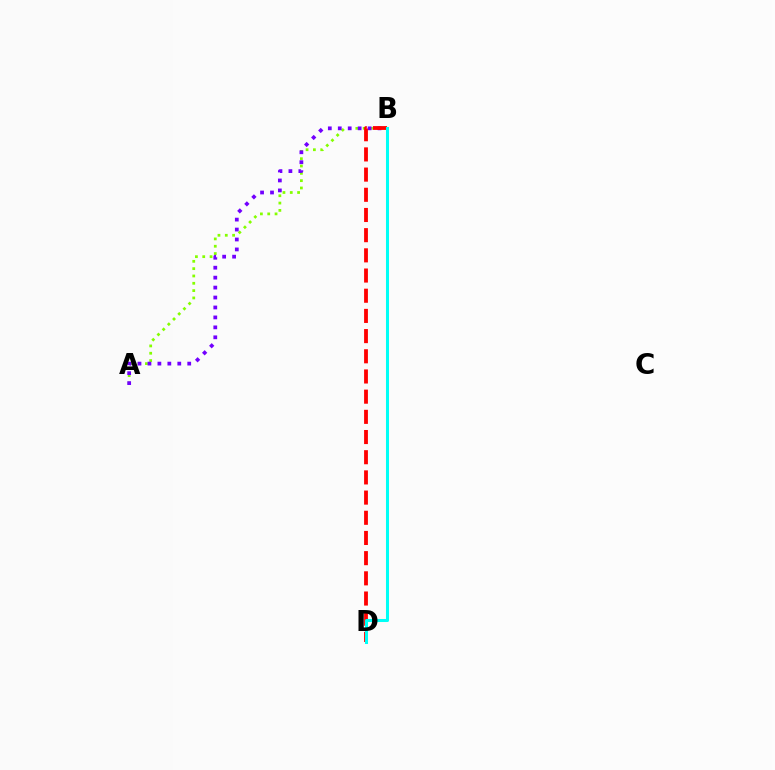{('A', 'B'): [{'color': '#84ff00', 'line_style': 'dotted', 'thickness': 1.99}, {'color': '#7200ff', 'line_style': 'dotted', 'thickness': 2.7}], ('B', 'D'): [{'color': '#ff0000', 'line_style': 'dashed', 'thickness': 2.74}, {'color': '#00fff6', 'line_style': 'solid', 'thickness': 2.19}]}